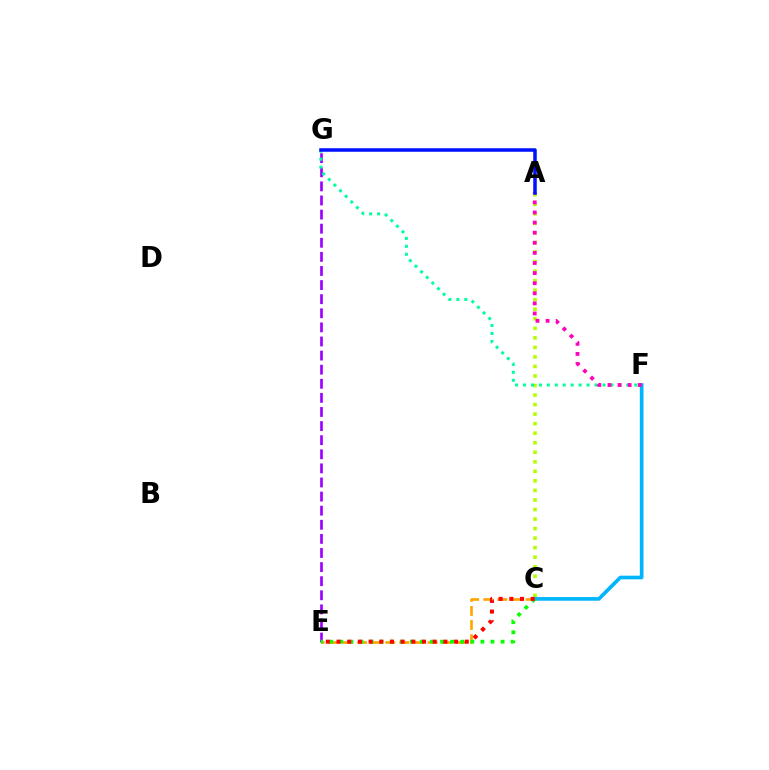{('E', 'G'): [{'color': '#9b00ff', 'line_style': 'dashed', 'thickness': 1.92}], ('A', 'C'): [{'color': '#b3ff00', 'line_style': 'dotted', 'thickness': 2.59}], ('C', 'E'): [{'color': '#ffa500', 'line_style': 'dashed', 'thickness': 1.92}, {'color': '#08ff00', 'line_style': 'dotted', 'thickness': 2.74}, {'color': '#ff0000', 'line_style': 'dotted', 'thickness': 2.9}], ('C', 'F'): [{'color': '#00b5ff', 'line_style': 'solid', 'thickness': 2.64}], ('F', 'G'): [{'color': '#00ff9d', 'line_style': 'dotted', 'thickness': 2.16}], ('A', 'F'): [{'color': '#ff00bd', 'line_style': 'dotted', 'thickness': 2.74}], ('A', 'G'): [{'color': '#0010ff', 'line_style': 'solid', 'thickness': 2.53}]}